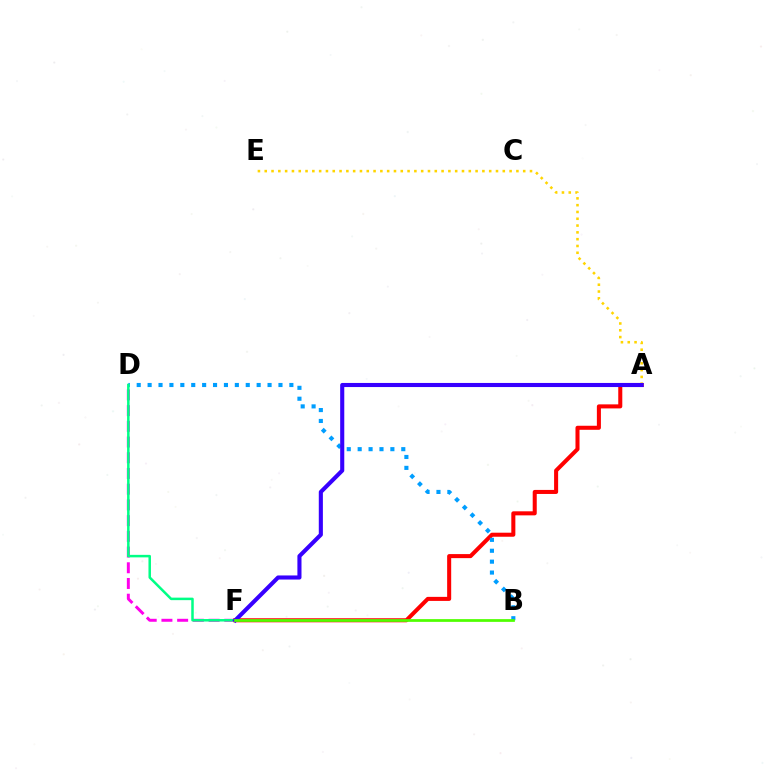{('D', 'F'): [{'color': '#ff00ed', 'line_style': 'dashed', 'thickness': 2.14}, {'color': '#00ff86', 'line_style': 'solid', 'thickness': 1.81}], ('A', 'E'): [{'color': '#ffd500', 'line_style': 'dotted', 'thickness': 1.85}], ('A', 'F'): [{'color': '#ff0000', 'line_style': 'solid', 'thickness': 2.91}, {'color': '#3700ff', 'line_style': 'solid', 'thickness': 2.95}], ('B', 'D'): [{'color': '#009eff', 'line_style': 'dotted', 'thickness': 2.96}], ('B', 'F'): [{'color': '#4fff00', 'line_style': 'solid', 'thickness': 1.97}]}